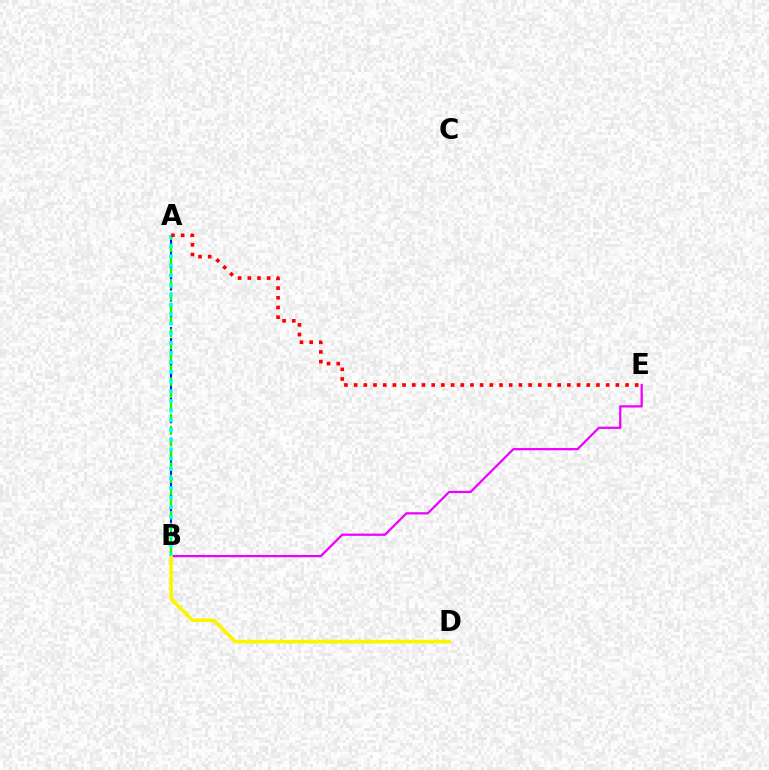{('A', 'B'): [{'color': '#0010ff', 'line_style': 'dashed', 'thickness': 1.5}, {'color': '#08ff00', 'line_style': 'dashed', 'thickness': 1.65}, {'color': '#00fff6', 'line_style': 'dotted', 'thickness': 2.62}], ('B', 'E'): [{'color': '#ee00ff', 'line_style': 'solid', 'thickness': 1.61}], ('B', 'D'): [{'color': '#fcf500', 'line_style': 'solid', 'thickness': 2.61}], ('A', 'E'): [{'color': '#ff0000', 'line_style': 'dotted', 'thickness': 2.63}]}